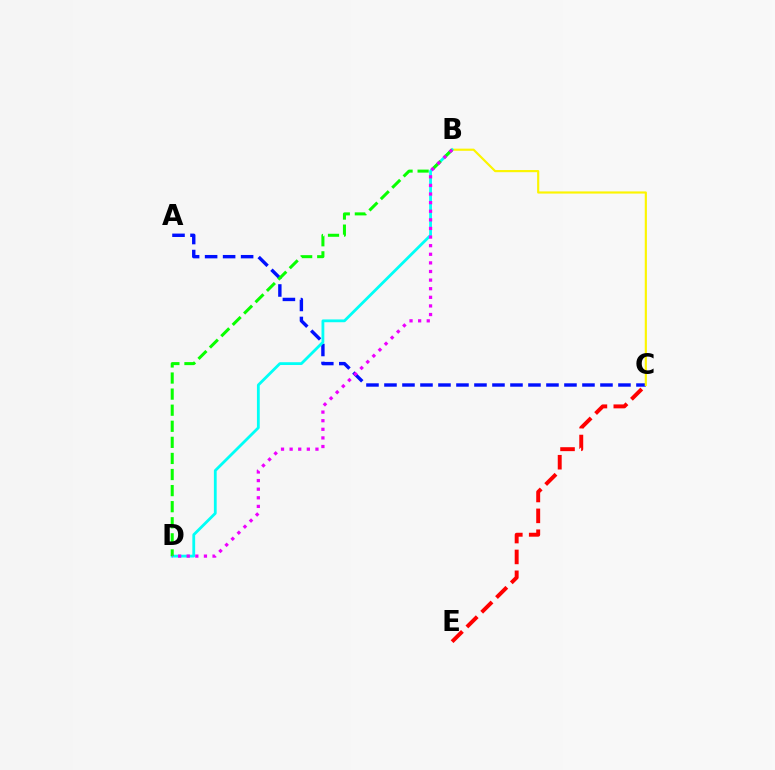{('A', 'C'): [{'color': '#0010ff', 'line_style': 'dashed', 'thickness': 2.45}], ('B', 'C'): [{'color': '#fcf500', 'line_style': 'solid', 'thickness': 1.56}], ('B', 'D'): [{'color': '#00fff6', 'line_style': 'solid', 'thickness': 2.02}, {'color': '#08ff00', 'line_style': 'dashed', 'thickness': 2.18}, {'color': '#ee00ff', 'line_style': 'dotted', 'thickness': 2.34}], ('C', 'E'): [{'color': '#ff0000', 'line_style': 'dashed', 'thickness': 2.83}]}